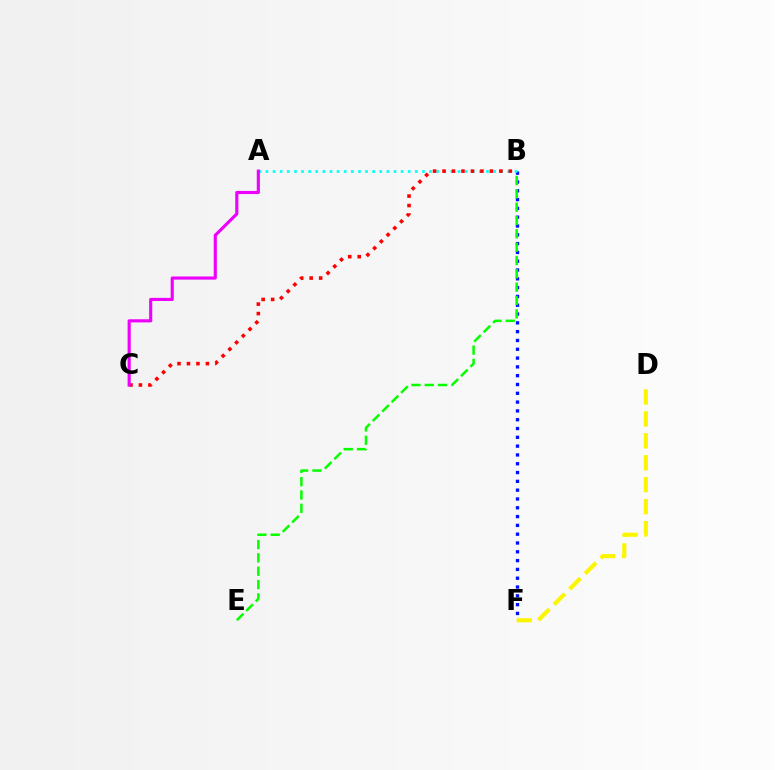{('B', 'F'): [{'color': '#0010ff', 'line_style': 'dotted', 'thickness': 2.39}], ('B', 'E'): [{'color': '#08ff00', 'line_style': 'dashed', 'thickness': 1.81}], ('A', 'B'): [{'color': '#00fff6', 'line_style': 'dotted', 'thickness': 1.93}], ('B', 'C'): [{'color': '#ff0000', 'line_style': 'dotted', 'thickness': 2.57}], ('A', 'C'): [{'color': '#ee00ff', 'line_style': 'solid', 'thickness': 2.25}], ('D', 'F'): [{'color': '#fcf500', 'line_style': 'dashed', 'thickness': 2.98}]}